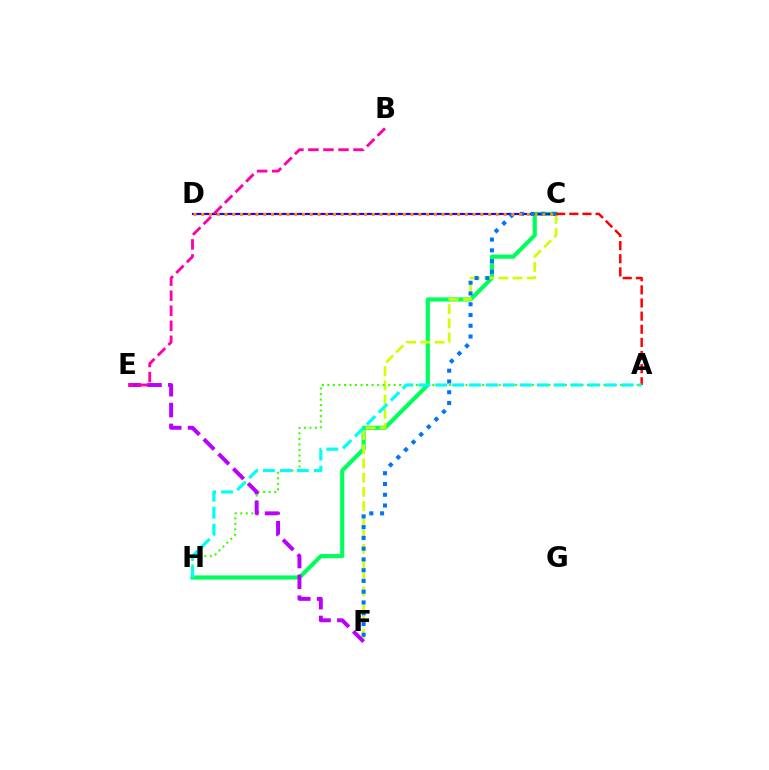{('C', 'H'): [{'color': '#00ff5c', 'line_style': 'solid', 'thickness': 2.99}], ('C', 'F'): [{'color': '#d1ff00', 'line_style': 'dashed', 'thickness': 1.93}, {'color': '#0074ff', 'line_style': 'dotted', 'thickness': 2.92}], ('C', 'D'): [{'color': '#2500ff', 'line_style': 'solid', 'thickness': 1.56}, {'color': '#ff9400', 'line_style': 'dotted', 'thickness': 2.11}], ('A', 'H'): [{'color': '#3dff00', 'line_style': 'dotted', 'thickness': 1.5}, {'color': '#00fff6', 'line_style': 'dashed', 'thickness': 2.3}], ('E', 'F'): [{'color': '#b900ff', 'line_style': 'dashed', 'thickness': 2.83}], ('B', 'E'): [{'color': '#ff00ac', 'line_style': 'dashed', 'thickness': 2.04}], ('A', 'C'): [{'color': '#ff0000', 'line_style': 'dashed', 'thickness': 1.78}]}